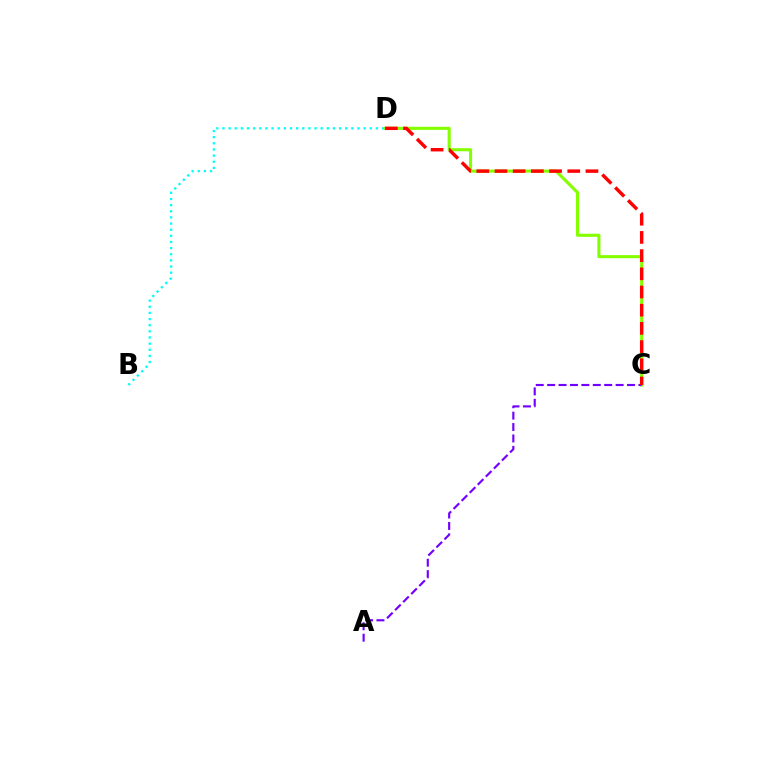{('B', 'D'): [{'color': '#00fff6', 'line_style': 'dotted', 'thickness': 1.67}], ('C', 'D'): [{'color': '#84ff00', 'line_style': 'solid', 'thickness': 2.22}, {'color': '#ff0000', 'line_style': 'dashed', 'thickness': 2.47}], ('A', 'C'): [{'color': '#7200ff', 'line_style': 'dashed', 'thickness': 1.55}]}